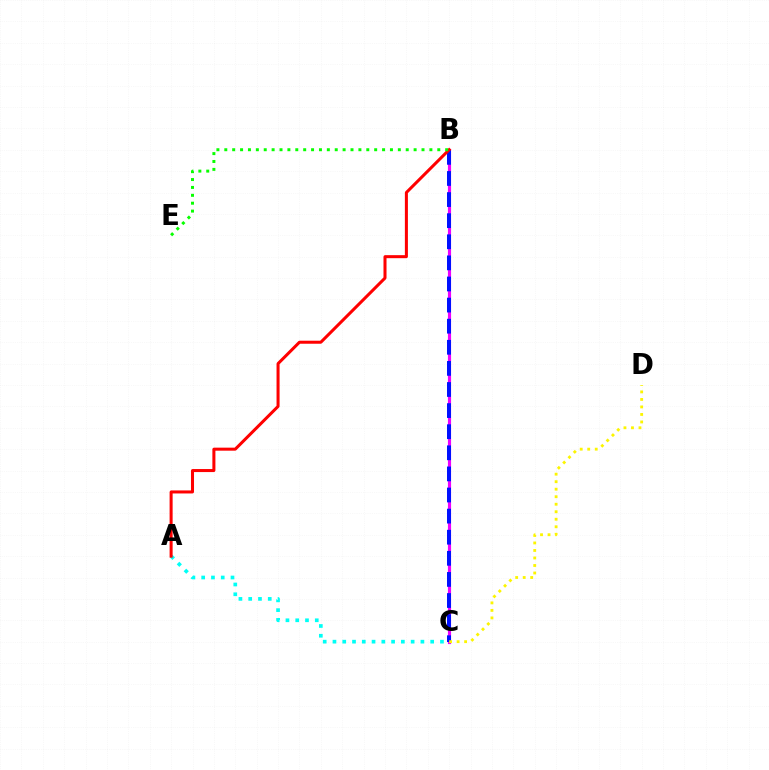{('B', 'C'): [{'color': '#ee00ff', 'line_style': 'solid', 'thickness': 2.27}, {'color': '#0010ff', 'line_style': 'dashed', 'thickness': 2.87}], ('A', 'C'): [{'color': '#00fff6', 'line_style': 'dotted', 'thickness': 2.66}], ('A', 'B'): [{'color': '#ff0000', 'line_style': 'solid', 'thickness': 2.18}], ('B', 'E'): [{'color': '#08ff00', 'line_style': 'dotted', 'thickness': 2.14}], ('C', 'D'): [{'color': '#fcf500', 'line_style': 'dotted', 'thickness': 2.04}]}